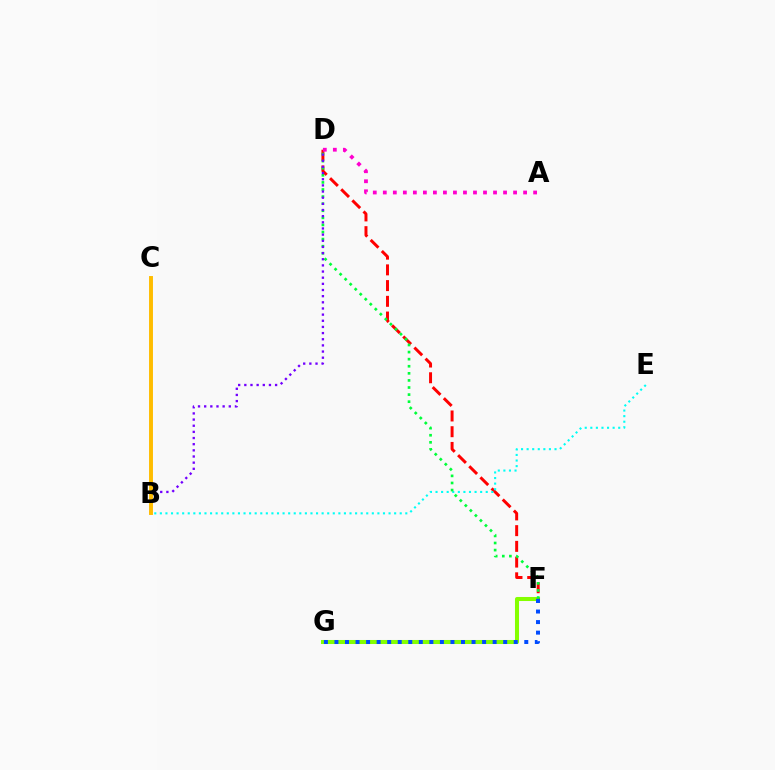{('F', 'G'): [{'color': '#84ff00', 'line_style': 'solid', 'thickness': 2.92}, {'color': '#004bff', 'line_style': 'dotted', 'thickness': 2.87}], ('D', 'F'): [{'color': '#ff0000', 'line_style': 'dashed', 'thickness': 2.14}, {'color': '#00ff39', 'line_style': 'dotted', 'thickness': 1.93}], ('B', 'E'): [{'color': '#00fff6', 'line_style': 'dotted', 'thickness': 1.52}], ('A', 'D'): [{'color': '#ff00cf', 'line_style': 'dotted', 'thickness': 2.72}], ('B', 'D'): [{'color': '#7200ff', 'line_style': 'dotted', 'thickness': 1.67}], ('B', 'C'): [{'color': '#ffbd00', 'line_style': 'solid', 'thickness': 2.82}]}